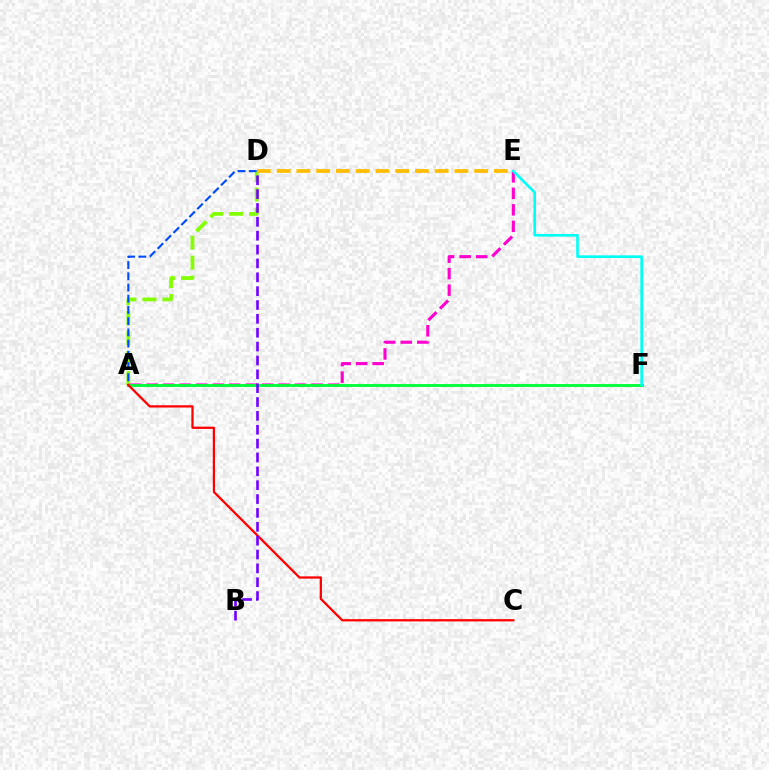{('A', 'D'): [{'color': '#84ff00', 'line_style': 'dashed', 'thickness': 2.71}, {'color': '#004bff', 'line_style': 'dashed', 'thickness': 1.52}], ('A', 'E'): [{'color': '#ff00cf', 'line_style': 'dashed', 'thickness': 2.24}], ('A', 'F'): [{'color': '#00ff39', 'line_style': 'solid', 'thickness': 2.06}], ('A', 'C'): [{'color': '#ff0000', 'line_style': 'solid', 'thickness': 1.63}], ('E', 'F'): [{'color': '#00fff6', 'line_style': 'solid', 'thickness': 1.9}], ('D', 'E'): [{'color': '#ffbd00', 'line_style': 'dashed', 'thickness': 2.68}], ('B', 'D'): [{'color': '#7200ff', 'line_style': 'dashed', 'thickness': 1.88}]}